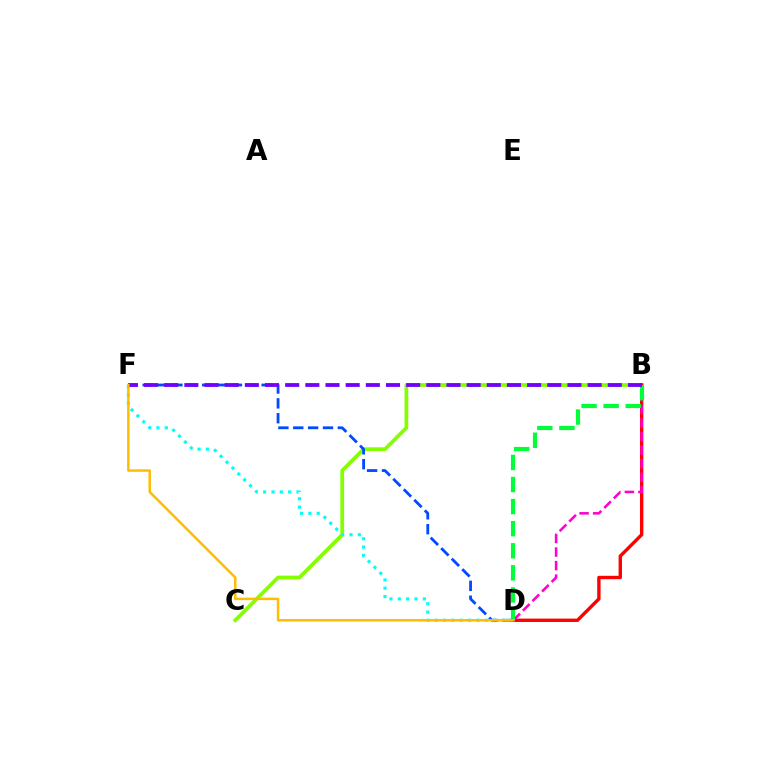{('B', 'C'): [{'color': '#84ff00', 'line_style': 'solid', 'thickness': 2.7}], ('B', 'D'): [{'color': '#ff0000', 'line_style': 'solid', 'thickness': 2.43}, {'color': '#ff00cf', 'line_style': 'dashed', 'thickness': 1.84}, {'color': '#00ff39', 'line_style': 'dashed', 'thickness': 3.0}], ('D', 'F'): [{'color': '#00fff6', 'line_style': 'dotted', 'thickness': 2.26}, {'color': '#004bff', 'line_style': 'dashed', 'thickness': 2.02}, {'color': '#ffbd00', 'line_style': 'solid', 'thickness': 1.8}], ('B', 'F'): [{'color': '#7200ff', 'line_style': 'dashed', 'thickness': 2.74}]}